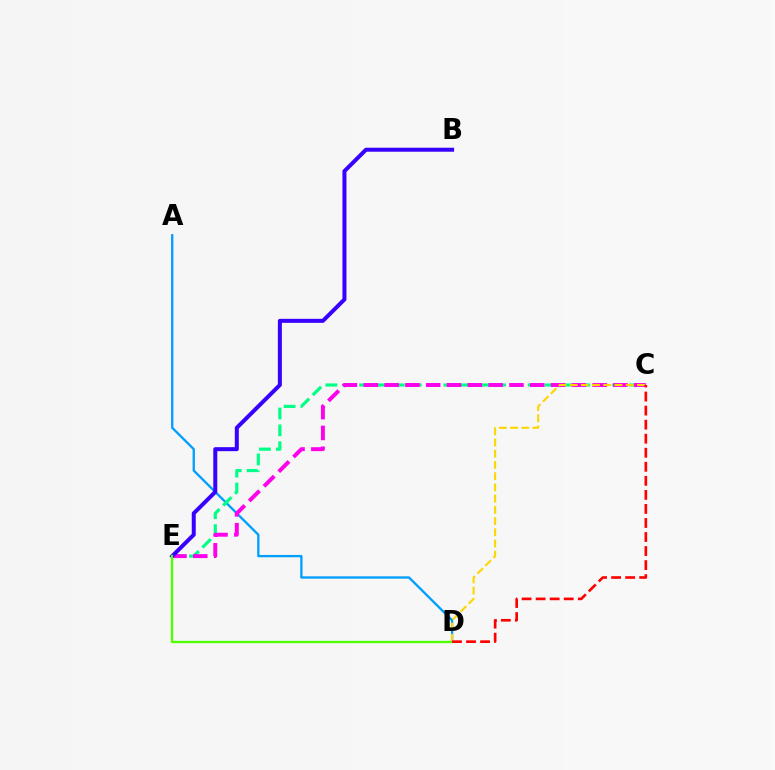{('A', 'D'): [{'color': '#009eff', 'line_style': 'solid', 'thickness': 1.67}], ('C', 'E'): [{'color': '#00ff86', 'line_style': 'dashed', 'thickness': 2.29}, {'color': '#ff00ed', 'line_style': 'dashed', 'thickness': 2.83}], ('C', 'D'): [{'color': '#ffd500', 'line_style': 'dashed', 'thickness': 1.52}, {'color': '#ff0000', 'line_style': 'dashed', 'thickness': 1.91}], ('B', 'E'): [{'color': '#3700ff', 'line_style': 'solid', 'thickness': 2.88}], ('D', 'E'): [{'color': '#4fff00', 'line_style': 'solid', 'thickness': 1.67}]}